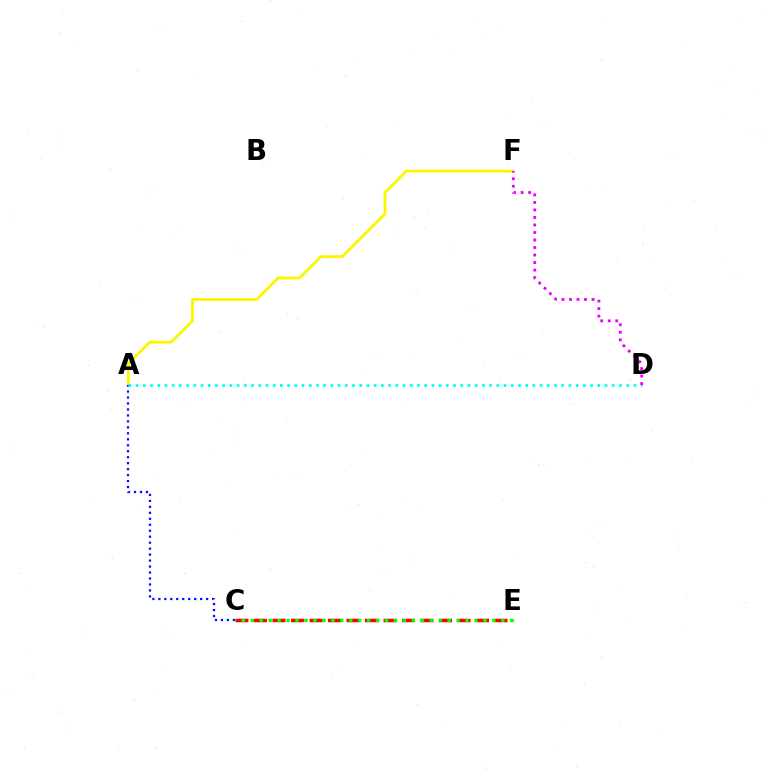{('A', 'F'): [{'color': '#fcf500', 'line_style': 'solid', 'thickness': 2.03}], ('A', 'C'): [{'color': '#0010ff', 'line_style': 'dotted', 'thickness': 1.62}], ('C', 'E'): [{'color': '#ff0000', 'line_style': 'dashed', 'thickness': 2.51}, {'color': '#08ff00', 'line_style': 'dotted', 'thickness': 2.43}], ('A', 'D'): [{'color': '#00fff6', 'line_style': 'dotted', 'thickness': 1.96}], ('D', 'F'): [{'color': '#ee00ff', 'line_style': 'dotted', 'thickness': 2.04}]}